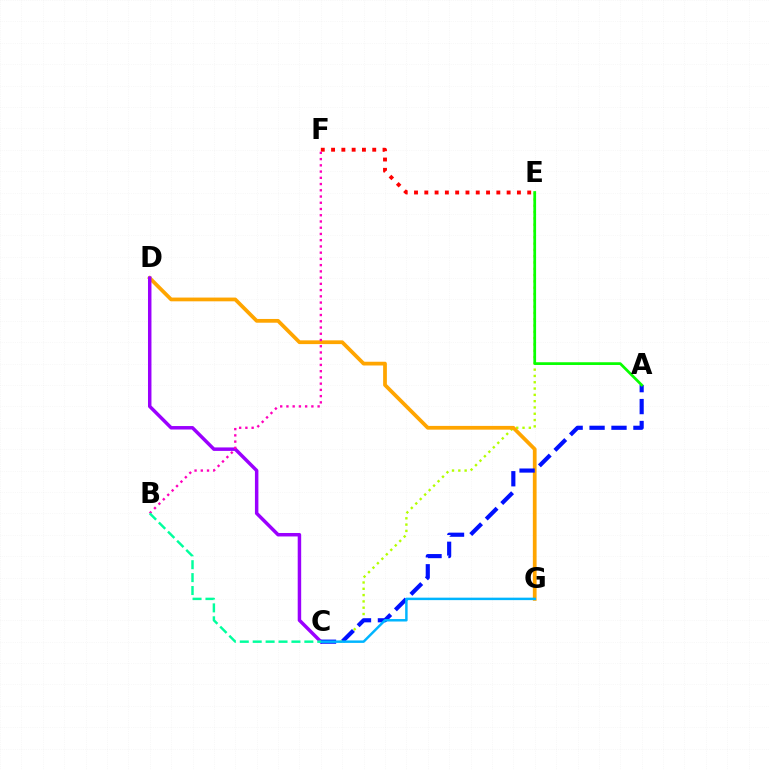{('C', 'E'): [{'color': '#b3ff00', 'line_style': 'dotted', 'thickness': 1.71}], ('E', 'F'): [{'color': '#ff0000', 'line_style': 'dotted', 'thickness': 2.8}], ('D', 'G'): [{'color': '#ffa500', 'line_style': 'solid', 'thickness': 2.7}], ('C', 'D'): [{'color': '#9b00ff', 'line_style': 'solid', 'thickness': 2.5}], ('B', 'F'): [{'color': '#ff00bd', 'line_style': 'dotted', 'thickness': 1.69}], ('A', 'C'): [{'color': '#0010ff', 'line_style': 'dashed', 'thickness': 2.98}], ('A', 'E'): [{'color': '#08ff00', 'line_style': 'solid', 'thickness': 1.97}], ('C', 'G'): [{'color': '#00b5ff', 'line_style': 'solid', 'thickness': 1.78}], ('B', 'C'): [{'color': '#00ff9d', 'line_style': 'dashed', 'thickness': 1.75}]}